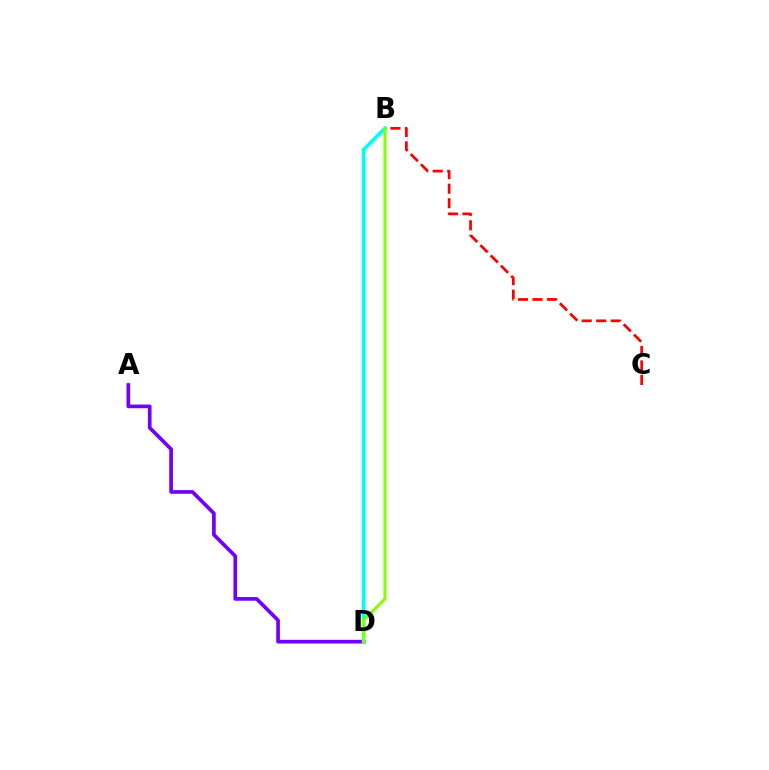{('A', 'D'): [{'color': '#7200ff', 'line_style': 'solid', 'thickness': 2.65}], ('B', 'C'): [{'color': '#ff0000', 'line_style': 'dashed', 'thickness': 1.97}], ('B', 'D'): [{'color': '#00fff6', 'line_style': 'solid', 'thickness': 2.67}, {'color': '#84ff00', 'line_style': 'solid', 'thickness': 2.22}]}